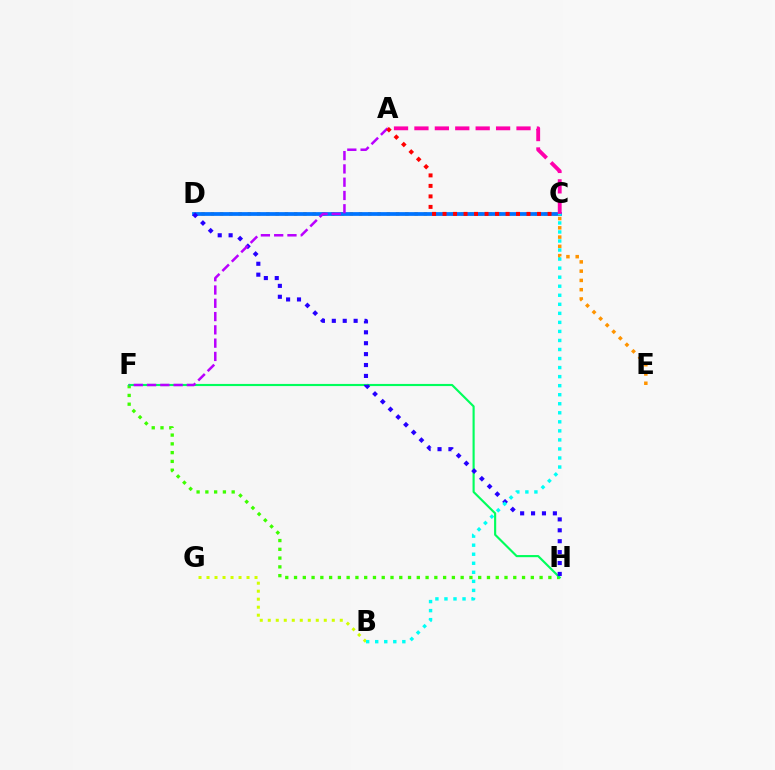{('F', 'H'): [{'color': '#3dff00', 'line_style': 'dotted', 'thickness': 2.38}, {'color': '#00ff5c', 'line_style': 'solid', 'thickness': 1.54}], ('D', 'E'): [{'color': '#ff9400', 'line_style': 'dotted', 'thickness': 2.52}], ('C', 'D'): [{'color': '#0074ff', 'line_style': 'solid', 'thickness': 2.71}], ('D', 'H'): [{'color': '#2500ff', 'line_style': 'dotted', 'thickness': 2.96}], ('A', 'F'): [{'color': '#b900ff', 'line_style': 'dashed', 'thickness': 1.8}], ('B', 'G'): [{'color': '#d1ff00', 'line_style': 'dotted', 'thickness': 2.17}], ('A', 'C'): [{'color': '#ff0000', 'line_style': 'dotted', 'thickness': 2.85}, {'color': '#ff00ac', 'line_style': 'dashed', 'thickness': 2.77}], ('B', 'C'): [{'color': '#00fff6', 'line_style': 'dotted', 'thickness': 2.46}]}